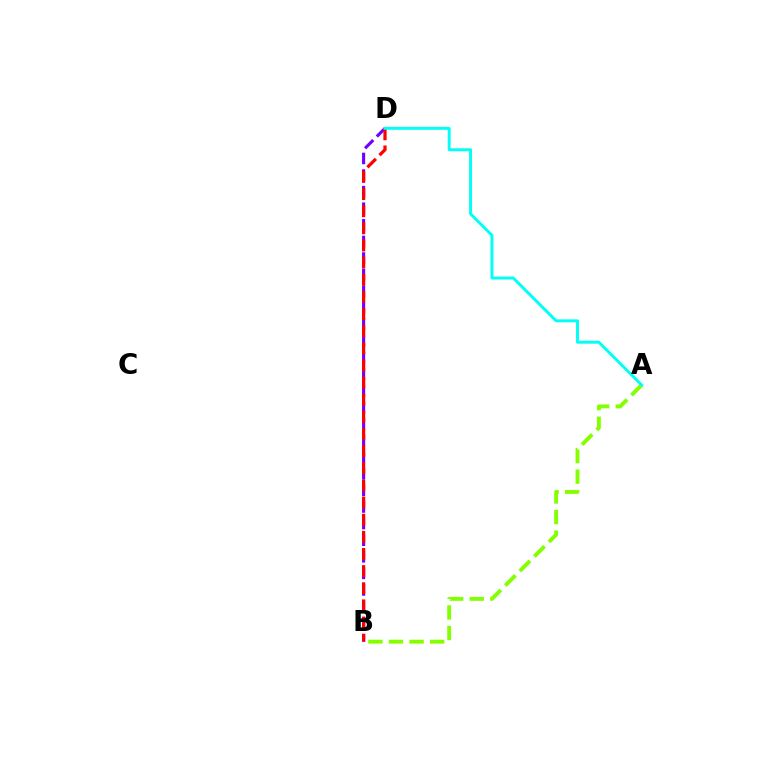{('A', 'B'): [{'color': '#84ff00', 'line_style': 'dashed', 'thickness': 2.8}], ('B', 'D'): [{'color': '#7200ff', 'line_style': 'dashed', 'thickness': 2.25}, {'color': '#ff0000', 'line_style': 'dashed', 'thickness': 2.33}], ('A', 'D'): [{'color': '#00fff6', 'line_style': 'solid', 'thickness': 2.11}]}